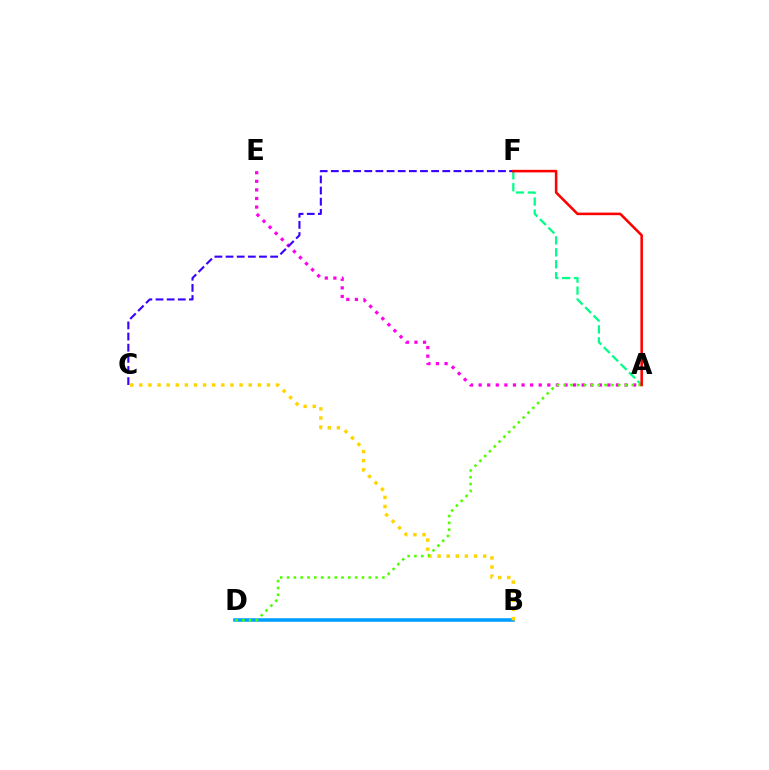{('B', 'D'): [{'color': '#009eff', 'line_style': 'solid', 'thickness': 2.54}], ('B', 'C'): [{'color': '#ffd500', 'line_style': 'dotted', 'thickness': 2.48}], ('A', 'E'): [{'color': '#ff00ed', 'line_style': 'dotted', 'thickness': 2.33}], ('A', 'F'): [{'color': '#00ff86', 'line_style': 'dashed', 'thickness': 1.62}, {'color': '#ff0000', 'line_style': 'solid', 'thickness': 1.84}], ('C', 'F'): [{'color': '#3700ff', 'line_style': 'dashed', 'thickness': 1.51}], ('A', 'D'): [{'color': '#4fff00', 'line_style': 'dotted', 'thickness': 1.85}]}